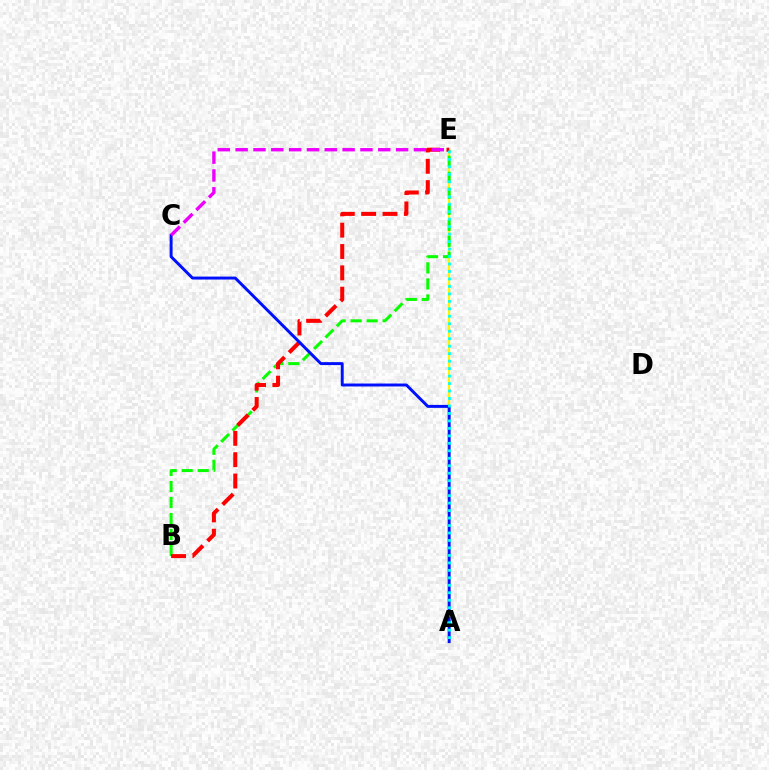{('A', 'E'): [{'color': '#fcf500', 'line_style': 'solid', 'thickness': 1.64}, {'color': '#00fff6', 'line_style': 'dotted', 'thickness': 2.03}], ('B', 'E'): [{'color': '#08ff00', 'line_style': 'dashed', 'thickness': 2.17}, {'color': '#ff0000', 'line_style': 'dashed', 'thickness': 2.9}], ('A', 'C'): [{'color': '#0010ff', 'line_style': 'solid', 'thickness': 2.12}], ('C', 'E'): [{'color': '#ee00ff', 'line_style': 'dashed', 'thickness': 2.42}]}